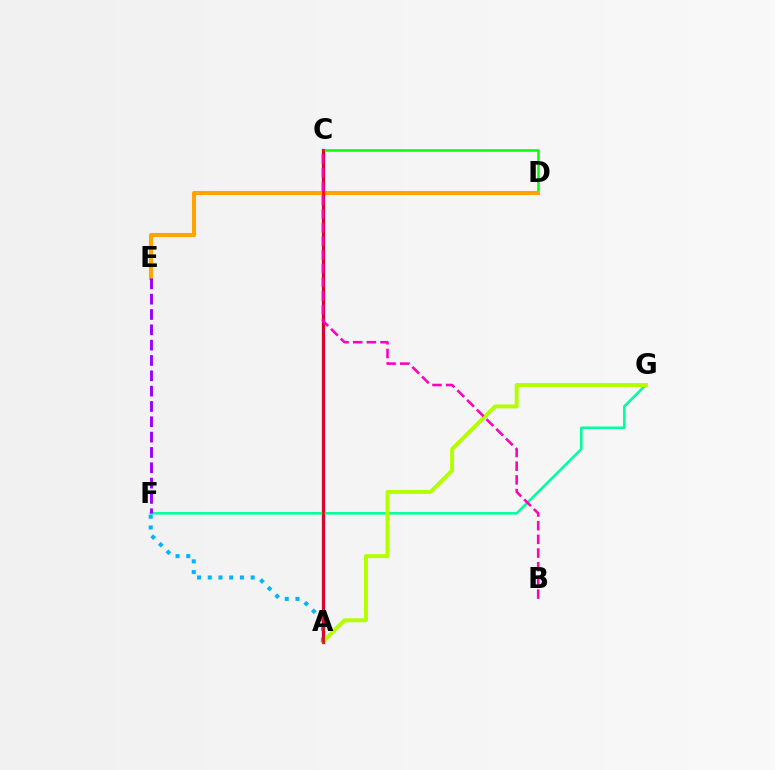{('A', 'C'): [{'color': '#0010ff', 'line_style': 'solid', 'thickness': 2.33}, {'color': '#ff0000', 'line_style': 'solid', 'thickness': 1.89}], ('C', 'D'): [{'color': '#08ff00', 'line_style': 'solid', 'thickness': 1.81}], ('F', 'G'): [{'color': '#00ff9d', 'line_style': 'solid', 'thickness': 1.83}], ('D', 'E'): [{'color': '#ffa500', 'line_style': 'solid', 'thickness': 2.94}], ('A', 'G'): [{'color': '#b3ff00', 'line_style': 'solid', 'thickness': 2.84}], ('A', 'F'): [{'color': '#00b5ff', 'line_style': 'dotted', 'thickness': 2.91}], ('E', 'F'): [{'color': '#9b00ff', 'line_style': 'dashed', 'thickness': 2.08}], ('B', 'C'): [{'color': '#ff00bd', 'line_style': 'dashed', 'thickness': 1.86}]}